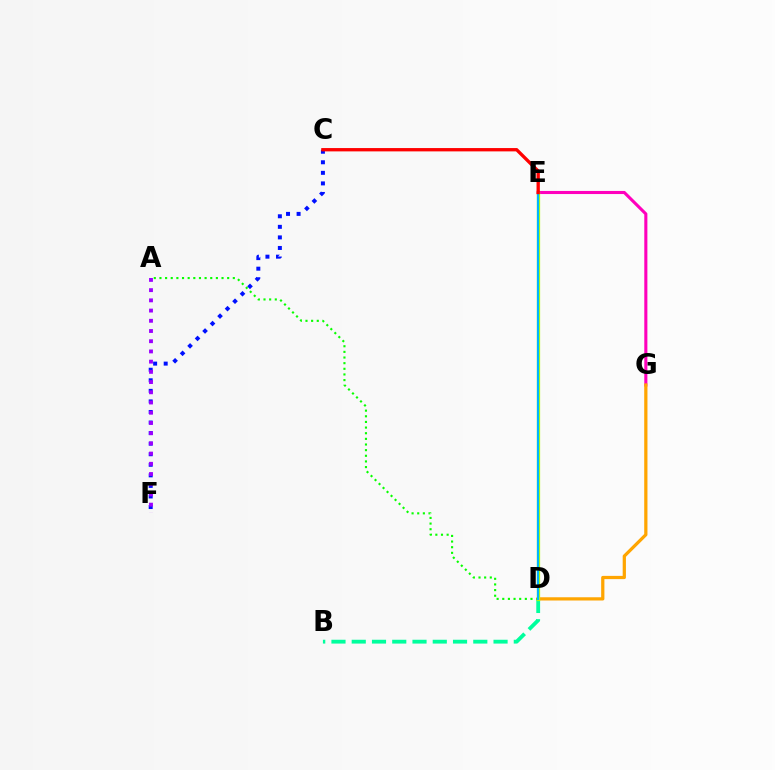{('B', 'D'): [{'color': '#00ff9d', 'line_style': 'dashed', 'thickness': 2.75}], ('C', 'F'): [{'color': '#0010ff', 'line_style': 'dotted', 'thickness': 2.87}], ('E', 'G'): [{'color': '#ff00bd', 'line_style': 'solid', 'thickness': 2.22}], ('A', 'D'): [{'color': '#08ff00', 'line_style': 'dotted', 'thickness': 1.53}], ('D', 'G'): [{'color': '#ffa500', 'line_style': 'solid', 'thickness': 2.33}], ('D', 'E'): [{'color': '#b3ff00', 'line_style': 'solid', 'thickness': 2.34}, {'color': '#00b5ff', 'line_style': 'solid', 'thickness': 1.57}], ('A', 'F'): [{'color': '#9b00ff', 'line_style': 'dotted', 'thickness': 2.78}], ('C', 'E'): [{'color': '#ff0000', 'line_style': 'solid', 'thickness': 2.39}]}